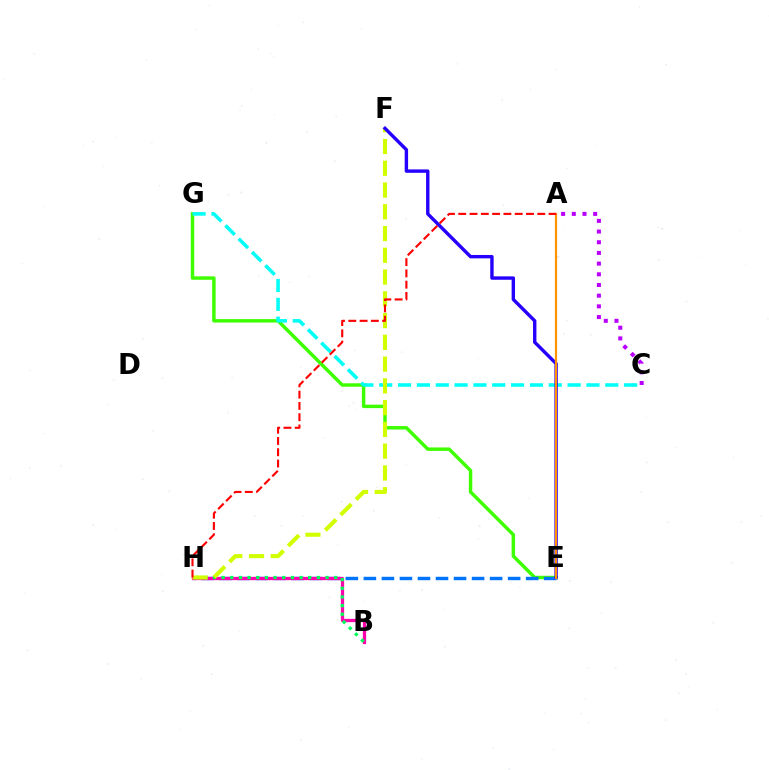{('E', 'G'): [{'color': '#3dff00', 'line_style': 'solid', 'thickness': 2.48}], ('C', 'G'): [{'color': '#00fff6', 'line_style': 'dashed', 'thickness': 2.56}], ('E', 'H'): [{'color': '#0074ff', 'line_style': 'dashed', 'thickness': 2.45}], ('B', 'H'): [{'color': '#ff00ac', 'line_style': 'solid', 'thickness': 2.35}, {'color': '#00ff5c', 'line_style': 'dotted', 'thickness': 2.35}], ('F', 'H'): [{'color': '#d1ff00', 'line_style': 'dashed', 'thickness': 2.96}], ('E', 'F'): [{'color': '#2500ff', 'line_style': 'solid', 'thickness': 2.44}], ('A', 'C'): [{'color': '#b900ff', 'line_style': 'dotted', 'thickness': 2.9}], ('A', 'E'): [{'color': '#ff9400', 'line_style': 'solid', 'thickness': 1.59}], ('A', 'H'): [{'color': '#ff0000', 'line_style': 'dashed', 'thickness': 1.53}]}